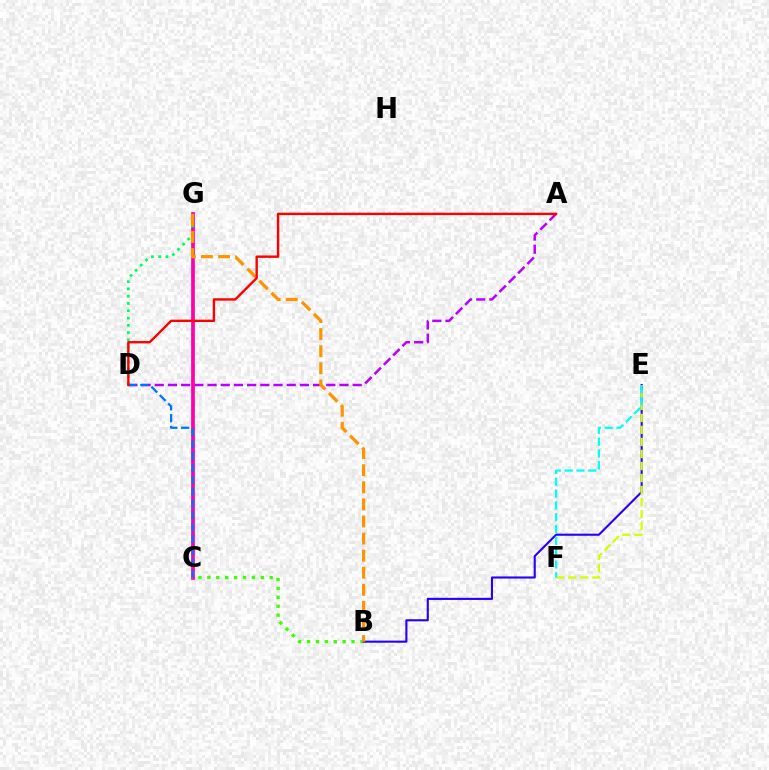{('A', 'D'): [{'color': '#b900ff', 'line_style': 'dashed', 'thickness': 1.79}, {'color': '#ff0000', 'line_style': 'solid', 'thickness': 1.72}], ('C', 'G'): [{'color': '#ff00ac', 'line_style': 'solid', 'thickness': 2.68}], ('D', 'G'): [{'color': '#00ff5c', 'line_style': 'dotted', 'thickness': 1.98}], ('B', 'C'): [{'color': '#3dff00', 'line_style': 'dotted', 'thickness': 2.42}], ('B', 'E'): [{'color': '#2500ff', 'line_style': 'solid', 'thickness': 1.51}], ('E', 'F'): [{'color': '#d1ff00', 'line_style': 'dashed', 'thickness': 1.63}, {'color': '#00fff6', 'line_style': 'dashed', 'thickness': 1.61}], ('C', 'D'): [{'color': '#0074ff', 'line_style': 'dashed', 'thickness': 1.61}], ('B', 'G'): [{'color': '#ff9400', 'line_style': 'dashed', 'thickness': 2.32}]}